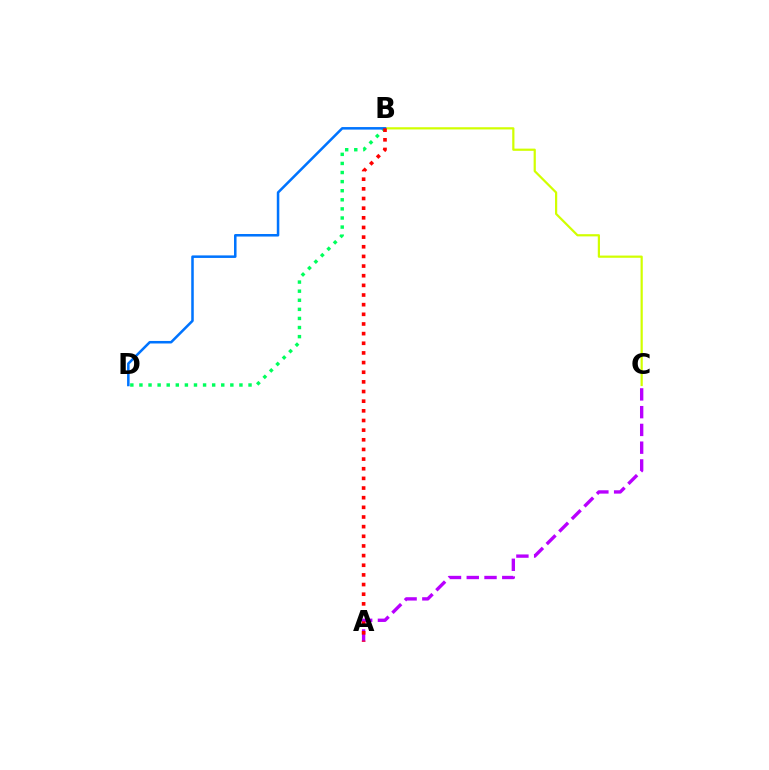{('B', 'D'): [{'color': '#00ff5c', 'line_style': 'dotted', 'thickness': 2.47}, {'color': '#0074ff', 'line_style': 'solid', 'thickness': 1.82}], ('A', 'C'): [{'color': '#b900ff', 'line_style': 'dashed', 'thickness': 2.41}], ('B', 'C'): [{'color': '#d1ff00', 'line_style': 'solid', 'thickness': 1.59}], ('A', 'B'): [{'color': '#ff0000', 'line_style': 'dotted', 'thickness': 2.62}]}